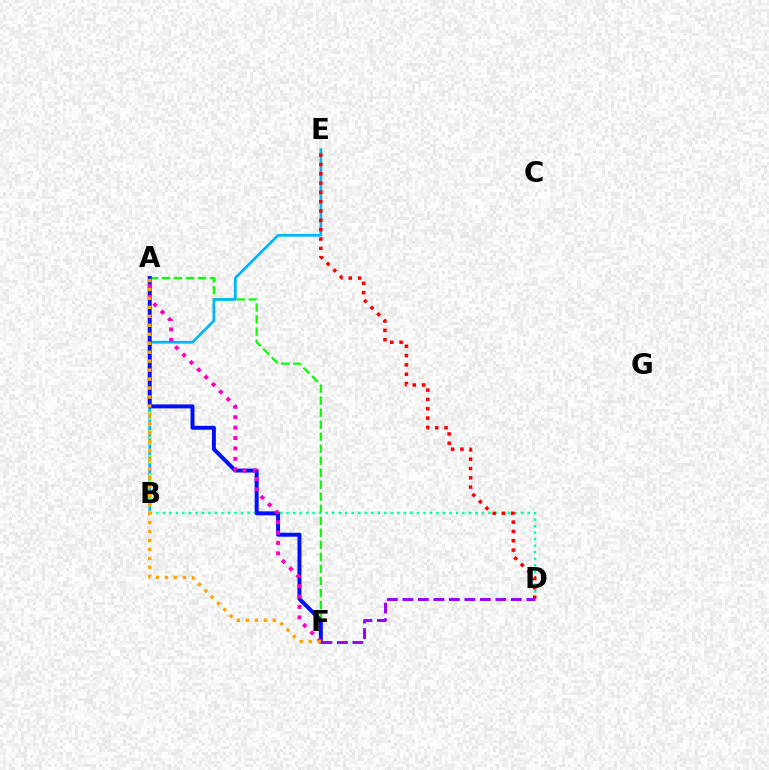{('A', 'F'): [{'color': '#08ff00', 'line_style': 'dashed', 'thickness': 1.63}, {'color': '#0010ff', 'line_style': 'solid', 'thickness': 2.85}, {'color': '#ff00bd', 'line_style': 'dotted', 'thickness': 2.83}, {'color': '#ffa500', 'line_style': 'dotted', 'thickness': 2.44}], ('B', 'D'): [{'color': '#00ff9d', 'line_style': 'dotted', 'thickness': 1.77}], ('B', 'E'): [{'color': '#00b5ff', 'line_style': 'solid', 'thickness': 1.95}], ('D', 'E'): [{'color': '#ff0000', 'line_style': 'dotted', 'thickness': 2.53}], ('A', 'B'): [{'color': '#b3ff00', 'line_style': 'dotted', 'thickness': 1.69}], ('D', 'F'): [{'color': '#9b00ff', 'line_style': 'dashed', 'thickness': 2.11}]}